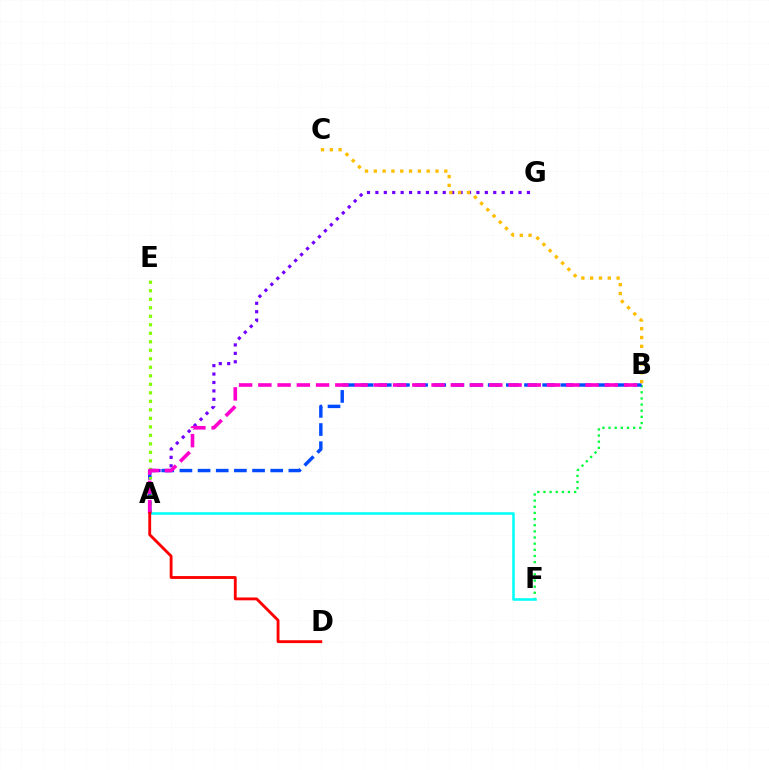{('A', 'G'): [{'color': '#7200ff', 'line_style': 'dotted', 'thickness': 2.29}], ('B', 'F'): [{'color': '#00ff39', 'line_style': 'dotted', 'thickness': 1.67}], ('A', 'E'): [{'color': '#84ff00', 'line_style': 'dotted', 'thickness': 2.31}], ('A', 'F'): [{'color': '#00fff6', 'line_style': 'solid', 'thickness': 1.84}], ('A', 'B'): [{'color': '#004bff', 'line_style': 'dashed', 'thickness': 2.47}, {'color': '#ff00cf', 'line_style': 'dashed', 'thickness': 2.61}], ('B', 'C'): [{'color': '#ffbd00', 'line_style': 'dotted', 'thickness': 2.39}], ('A', 'D'): [{'color': '#ff0000', 'line_style': 'solid', 'thickness': 2.05}]}